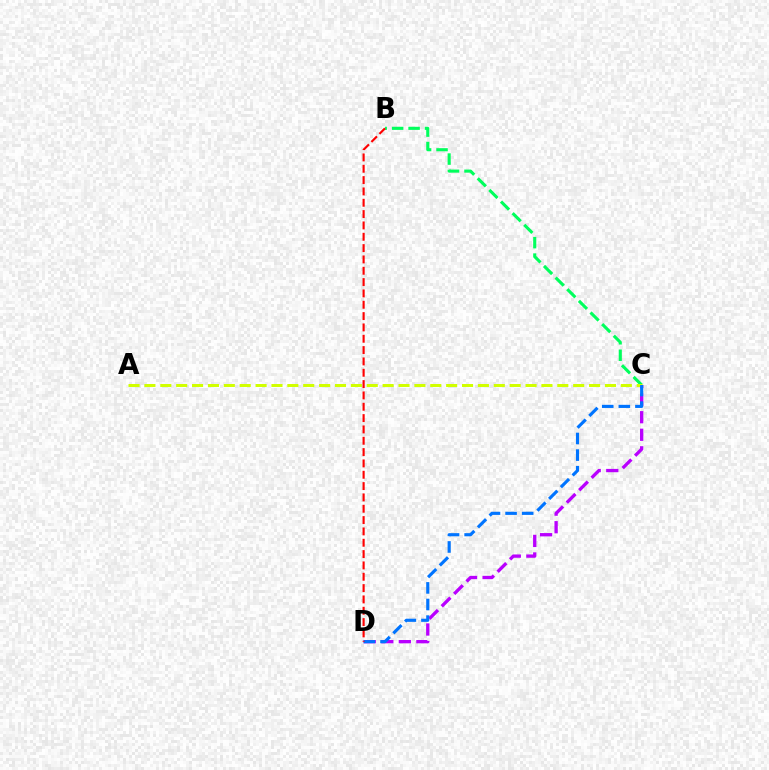{('B', 'C'): [{'color': '#00ff5c', 'line_style': 'dashed', 'thickness': 2.23}], ('C', 'D'): [{'color': '#b900ff', 'line_style': 'dashed', 'thickness': 2.38}, {'color': '#0074ff', 'line_style': 'dashed', 'thickness': 2.26}], ('A', 'C'): [{'color': '#d1ff00', 'line_style': 'dashed', 'thickness': 2.16}], ('B', 'D'): [{'color': '#ff0000', 'line_style': 'dashed', 'thickness': 1.54}]}